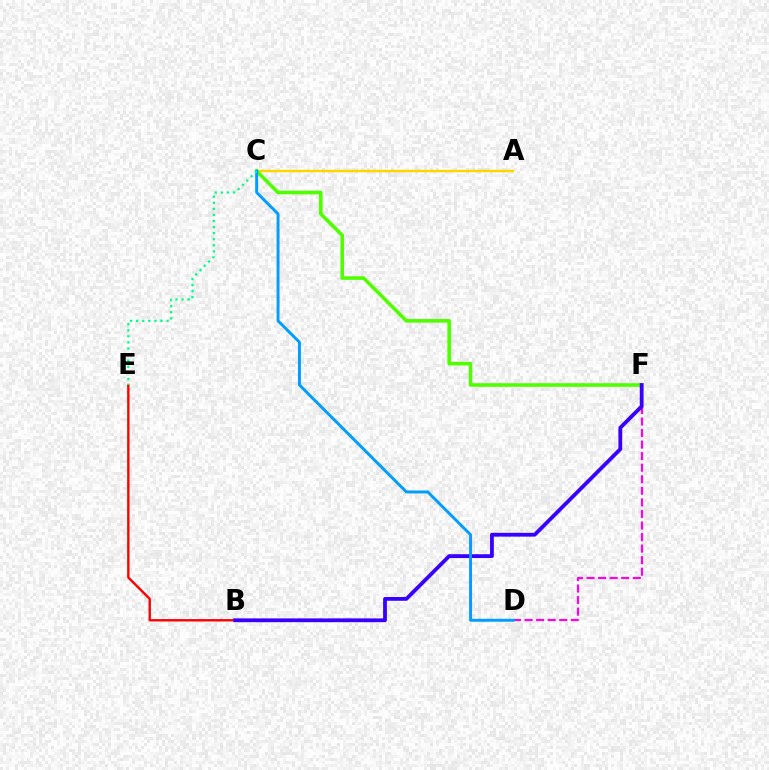{('B', 'E'): [{'color': '#ff0000', 'line_style': 'solid', 'thickness': 1.71}], ('D', 'F'): [{'color': '#ff00ed', 'line_style': 'dashed', 'thickness': 1.57}], ('A', 'C'): [{'color': '#ffd500', 'line_style': 'solid', 'thickness': 1.74}], ('C', 'F'): [{'color': '#4fff00', 'line_style': 'solid', 'thickness': 2.58}], ('B', 'F'): [{'color': '#3700ff', 'line_style': 'solid', 'thickness': 2.74}], ('C', 'D'): [{'color': '#009eff', 'line_style': 'solid', 'thickness': 2.12}], ('C', 'E'): [{'color': '#00ff86', 'line_style': 'dotted', 'thickness': 1.65}]}